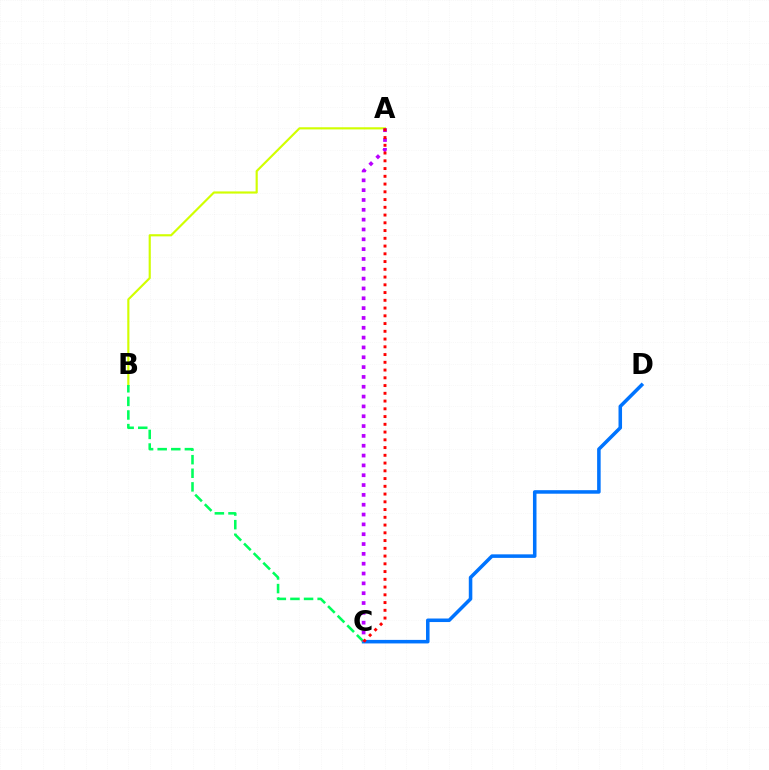{('C', 'D'): [{'color': '#0074ff', 'line_style': 'solid', 'thickness': 2.54}], ('A', 'B'): [{'color': '#d1ff00', 'line_style': 'solid', 'thickness': 1.55}], ('B', 'C'): [{'color': '#00ff5c', 'line_style': 'dashed', 'thickness': 1.85}], ('A', 'C'): [{'color': '#b900ff', 'line_style': 'dotted', 'thickness': 2.67}, {'color': '#ff0000', 'line_style': 'dotted', 'thickness': 2.11}]}